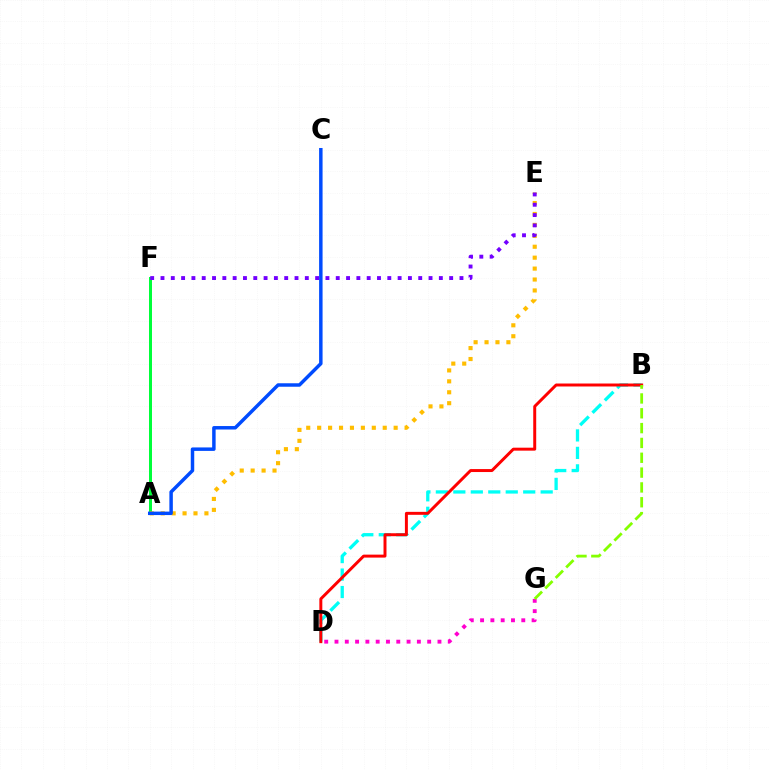{('B', 'D'): [{'color': '#00fff6', 'line_style': 'dashed', 'thickness': 2.37}, {'color': '#ff0000', 'line_style': 'solid', 'thickness': 2.13}], ('A', 'F'): [{'color': '#00ff39', 'line_style': 'solid', 'thickness': 2.16}], ('A', 'E'): [{'color': '#ffbd00', 'line_style': 'dotted', 'thickness': 2.97}], ('D', 'G'): [{'color': '#ff00cf', 'line_style': 'dotted', 'thickness': 2.8}], ('A', 'C'): [{'color': '#004bff', 'line_style': 'solid', 'thickness': 2.5}], ('E', 'F'): [{'color': '#7200ff', 'line_style': 'dotted', 'thickness': 2.8}], ('B', 'G'): [{'color': '#84ff00', 'line_style': 'dashed', 'thickness': 2.01}]}